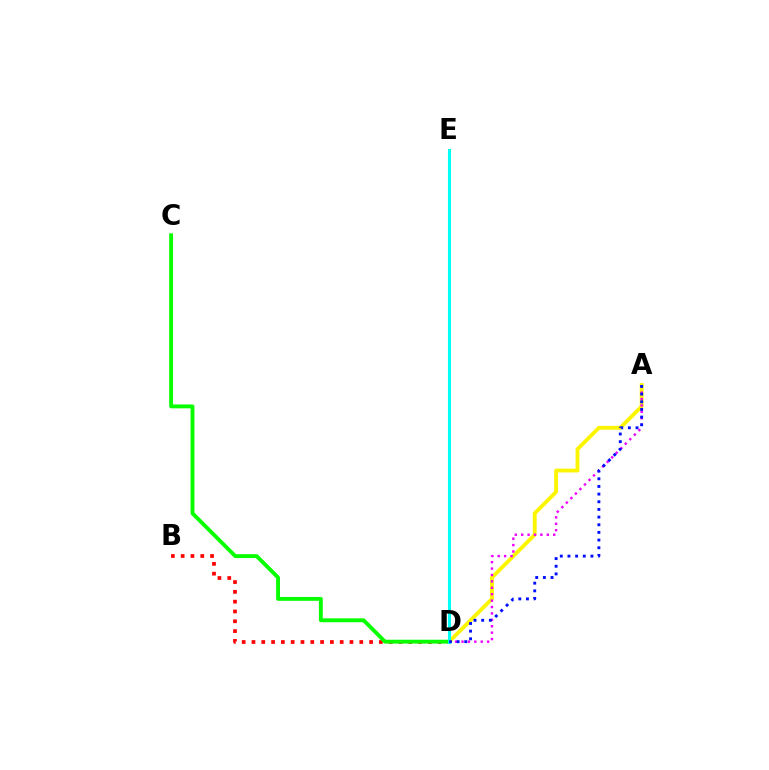{('B', 'D'): [{'color': '#ff0000', 'line_style': 'dotted', 'thickness': 2.66}], ('A', 'D'): [{'color': '#fcf500', 'line_style': 'solid', 'thickness': 2.77}, {'color': '#ee00ff', 'line_style': 'dotted', 'thickness': 1.74}, {'color': '#0010ff', 'line_style': 'dotted', 'thickness': 2.08}], ('C', 'D'): [{'color': '#08ff00', 'line_style': 'solid', 'thickness': 2.79}], ('D', 'E'): [{'color': '#00fff6', 'line_style': 'solid', 'thickness': 2.2}]}